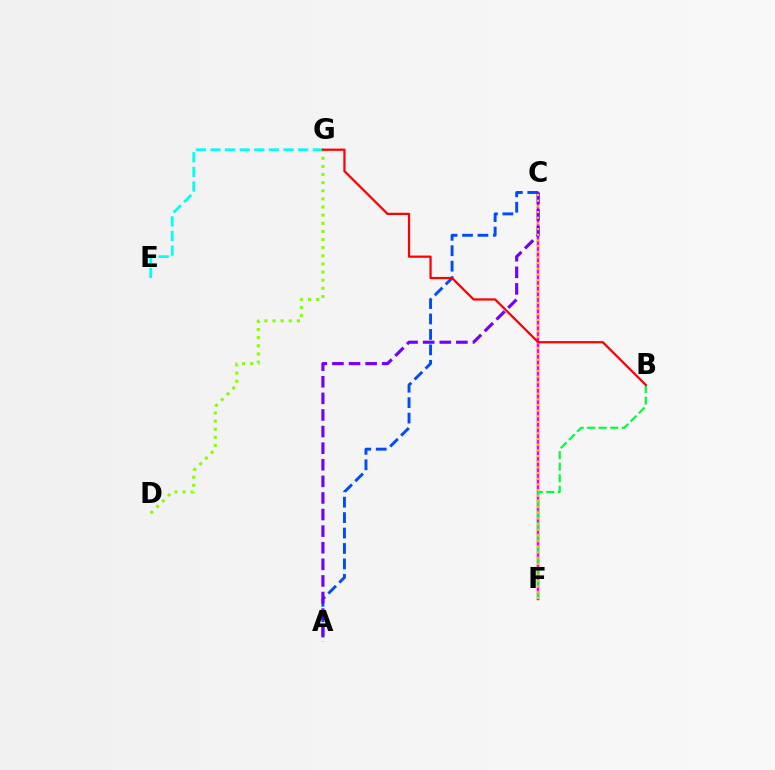{('C', 'F'): [{'color': '#ff00cf', 'line_style': 'solid', 'thickness': 1.8}, {'color': '#ffbd00', 'line_style': 'dotted', 'thickness': 1.54}], ('A', 'C'): [{'color': '#004bff', 'line_style': 'dashed', 'thickness': 2.1}, {'color': '#7200ff', 'line_style': 'dashed', 'thickness': 2.25}], ('E', 'G'): [{'color': '#00fff6', 'line_style': 'dashed', 'thickness': 1.99}], ('D', 'G'): [{'color': '#84ff00', 'line_style': 'dotted', 'thickness': 2.21}], ('B', 'F'): [{'color': '#00ff39', 'line_style': 'dashed', 'thickness': 1.57}], ('B', 'G'): [{'color': '#ff0000', 'line_style': 'solid', 'thickness': 1.61}]}